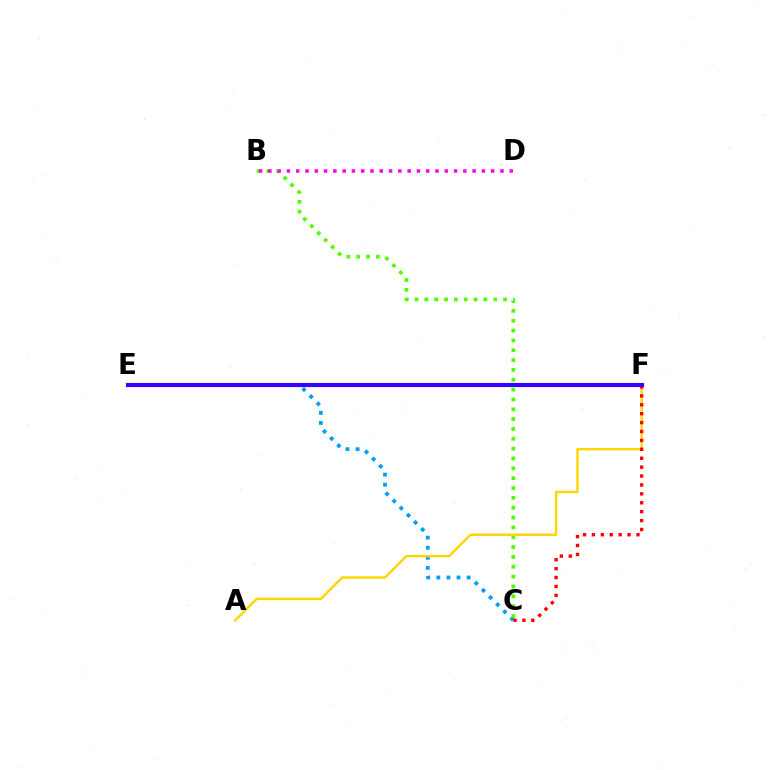{('C', 'E'): [{'color': '#009eff', 'line_style': 'dotted', 'thickness': 2.74}], ('E', 'F'): [{'color': '#00ff86', 'line_style': 'dashed', 'thickness': 2.12}, {'color': '#3700ff', 'line_style': 'solid', 'thickness': 2.98}], ('B', 'C'): [{'color': '#4fff00', 'line_style': 'dotted', 'thickness': 2.67}], ('A', 'F'): [{'color': '#ffd500', 'line_style': 'solid', 'thickness': 1.74}], ('C', 'F'): [{'color': '#ff0000', 'line_style': 'dotted', 'thickness': 2.42}], ('B', 'D'): [{'color': '#ff00ed', 'line_style': 'dotted', 'thickness': 2.52}]}